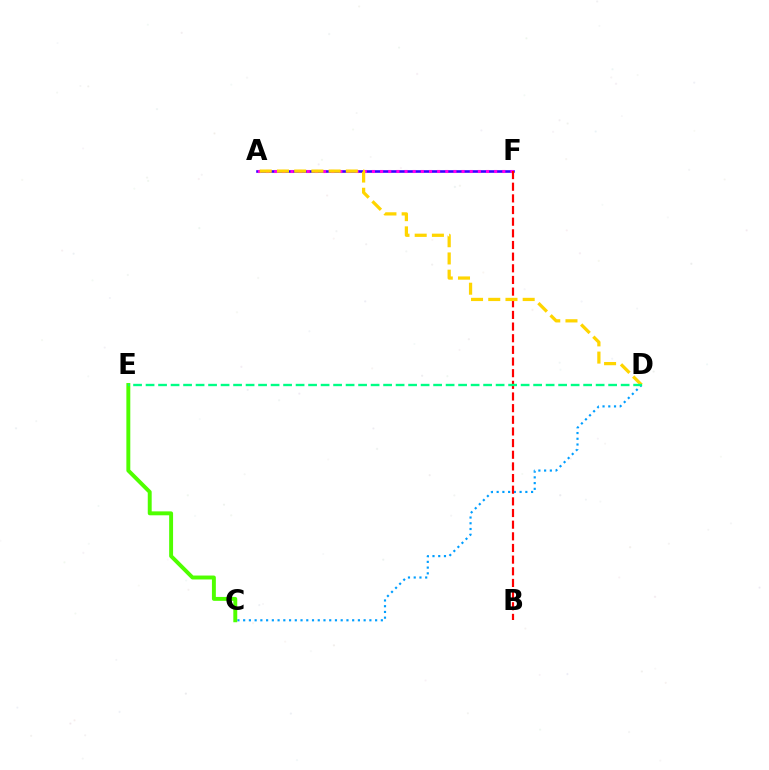{('A', 'F'): [{'color': '#3700ff', 'line_style': 'solid', 'thickness': 1.87}, {'color': '#ff00ed', 'line_style': 'dotted', 'thickness': 2.21}], ('C', 'D'): [{'color': '#009eff', 'line_style': 'dotted', 'thickness': 1.56}], ('B', 'F'): [{'color': '#ff0000', 'line_style': 'dashed', 'thickness': 1.58}], ('A', 'D'): [{'color': '#ffd500', 'line_style': 'dashed', 'thickness': 2.34}], ('C', 'E'): [{'color': '#4fff00', 'line_style': 'solid', 'thickness': 2.82}], ('D', 'E'): [{'color': '#00ff86', 'line_style': 'dashed', 'thickness': 1.7}]}